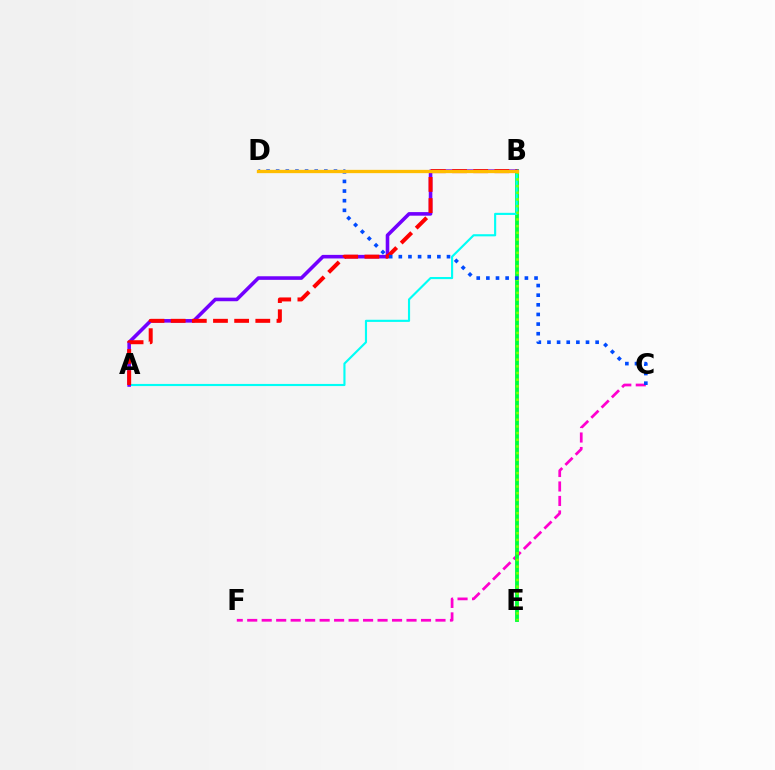{('C', 'F'): [{'color': '#ff00cf', 'line_style': 'dashed', 'thickness': 1.97}], ('B', 'E'): [{'color': '#00ff39', 'line_style': 'solid', 'thickness': 2.78}, {'color': '#84ff00', 'line_style': 'dotted', 'thickness': 1.81}], ('A', 'B'): [{'color': '#00fff6', 'line_style': 'solid', 'thickness': 1.54}, {'color': '#7200ff', 'line_style': 'solid', 'thickness': 2.58}, {'color': '#ff0000', 'line_style': 'dashed', 'thickness': 2.87}], ('C', 'D'): [{'color': '#004bff', 'line_style': 'dotted', 'thickness': 2.62}], ('B', 'D'): [{'color': '#ffbd00', 'line_style': 'solid', 'thickness': 2.38}]}